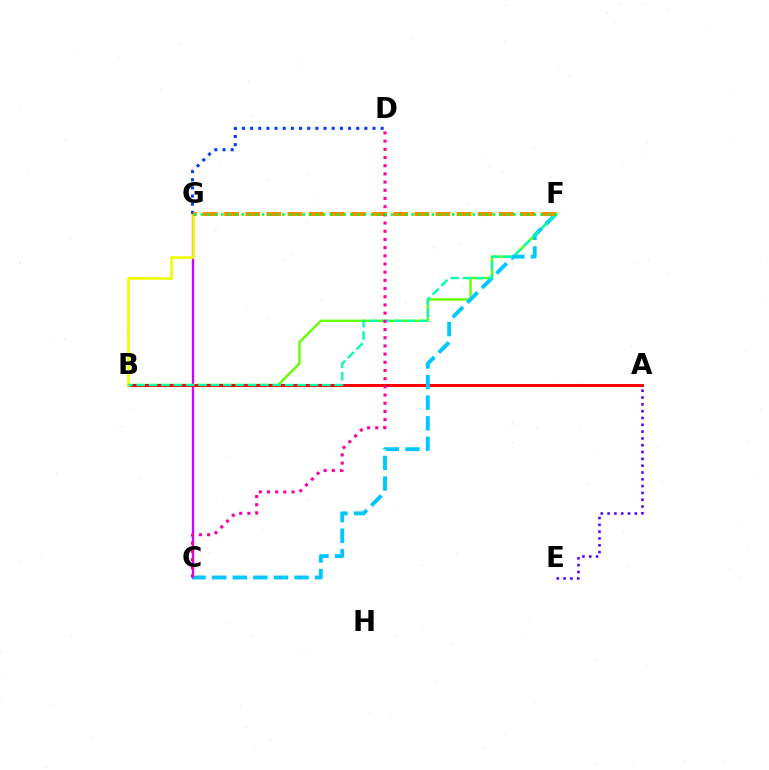{('C', 'G'): [{'color': '#d600ff', 'line_style': 'solid', 'thickness': 1.64}], ('B', 'F'): [{'color': '#66ff00', 'line_style': 'solid', 'thickness': 1.74}, {'color': '#00ffaf', 'line_style': 'dashed', 'thickness': 1.68}], ('A', 'B'): [{'color': '#ff0000', 'line_style': 'solid', 'thickness': 2.17}], ('B', 'G'): [{'color': '#eeff00', 'line_style': 'solid', 'thickness': 1.96}], ('C', 'F'): [{'color': '#00c7ff', 'line_style': 'dashed', 'thickness': 2.8}], ('D', 'G'): [{'color': '#003fff', 'line_style': 'dotted', 'thickness': 2.22}], ('A', 'E'): [{'color': '#4f00ff', 'line_style': 'dotted', 'thickness': 1.85}], ('F', 'G'): [{'color': '#ff8800', 'line_style': 'dashed', 'thickness': 2.87}, {'color': '#00ff27', 'line_style': 'dotted', 'thickness': 1.85}], ('C', 'D'): [{'color': '#ff00a0', 'line_style': 'dotted', 'thickness': 2.23}]}